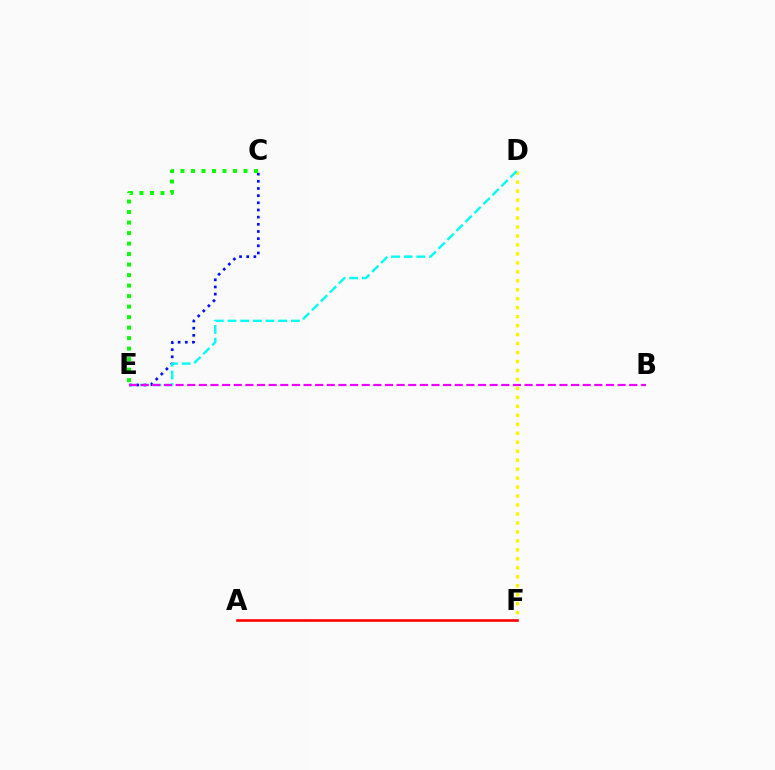{('C', 'E'): [{'color': '#0010ff', 'line_style': 'dotted', 'thickness': 1.95}, {'color': '#08ff00', 'line_style': 'dotted', 'thickness': 2.85}], ('D', 'F'): [{'color': '#fcf500', 'line_style': 'dotted', 'thickness': 2.44}], ('D', 'E'): [{'color': '#00fff6', 'line_style': 'dashed', 'thickness': 1.72}], ('A', 'F'): [{'color': '#ff0000', 'line_style': 'solid', 'thickness': 1.89}], ('B', 'E'): [{'color': '#ee00ff', 'line_style': 'dashed', 'thickness': 1.58}]}